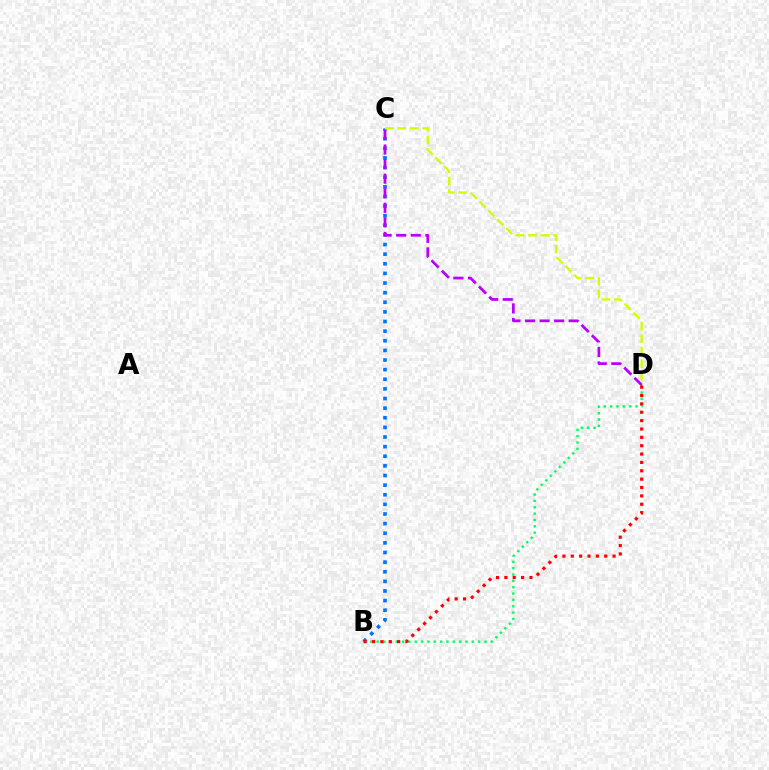{('B', 'D'): [{'color': '#00ff5c', 'line_style': 'dotted', 'thickness': 1.72}, {'color': '#ff0000', 'line_style': 'dotted', 'thickness': 2.27}], ('B', 'C'): [{'color': '#0074ff', 'line_style': 'dotted', 'thickness': 2.61}], ('C', 'D'): [{'color': '#d1ff00', 'line_style': 'dashed', 'thickness': 1.7}, {'color': '#b900ff', 'line_style': 'dashed', 'thickness': 1.98}]}